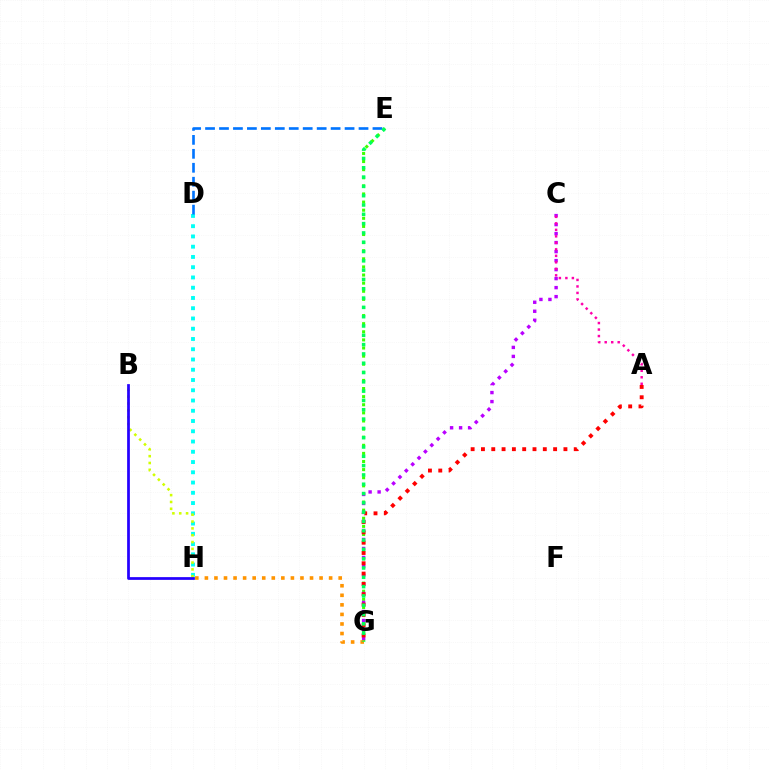{('D', 'H'): [{'color': '#00fff6', 'line_style': 'dotted', 'thickness': 2.79}], ('B', 'H'): [{'color': '#d1ff00', 'line_style': 'dotted', 'thickness': 1.86}, {'color': '#2500ff', 'line_style': 'solid', 'thickness': 1.97}], ('E', 'G'): [{'color': '#3dff00', 'line_style': 'dotted', 'thickness': 2.2}, {'color': '#00ff5c', 'line_style': 'dotted', 'thickness': 2.53}], ('C', 'G'): [{'color': '#b900ff', 'line_style': 'dotted', 'thickness': 2.45}], ('D', 'E'): [{'color': '#0074ff', 'line_style': 'dashed', 'thickness': 1.9}], ('A', 'C'): [{'color': '#ff00ac', 'line_style': 'dotted', 'thickness': 1.77}], ('G', 'H'): [{'color': '#ff9400', 'line_style': 'dotted', 'thickness': 2.6}], ('A', 'G'): [{'color': '#ff0000', 'line_style': 'dotted', 'thickness': 2.8}]}